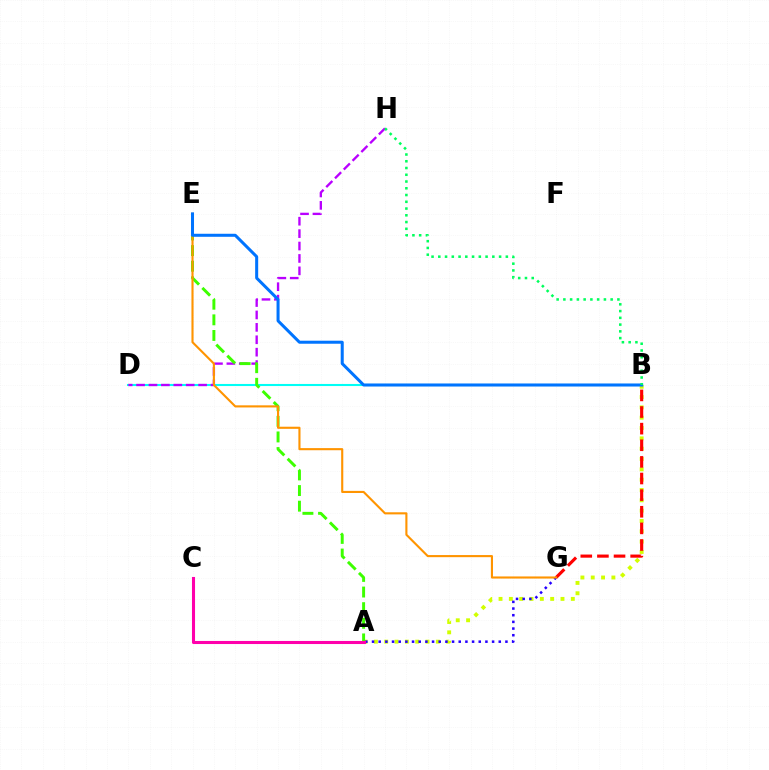{('A', 'B'): [{'color': '#d1ff00', 'line_style': 'dotted', 'thickness': 2.81}], ('B', 'D'): [{'color': '#00fff6', 'line_style': 'solid', 'thickness': 1.5}], ('A', 'G'): [{'color': '#2500ff', 'line_style': 'dotted', 'thickness': 1.81}], ('D', 'H'): [{'color': '#b900ff', 'line_style': 'dashed', 'thickness': 1.69}], ('A', 'E'): [{'color': '#3dff00', 'line_style': 'dashed', 'thickness': 2.12}], ('B', 'G'): [{'color': '#ff0000', 'line_style': 'dashed', 'thickness': 2.26}], ('E', 'G'): [{'color': '#ff9400', 'line_style': 'solid', 'thickness': 1.52}], ('B', 'E'): [{'color': '#0074ff', 'line_style': 'solid', 'thickness': 2.18}], ('A', 'C'): [{'color': '#ff00ac', 'line_style': 'solid', 'thickness': 2.21}], ('B', 'H'): [{'color': '#00ff5c', 'line_style': 'dotted', 'thickness': 1.83}]}